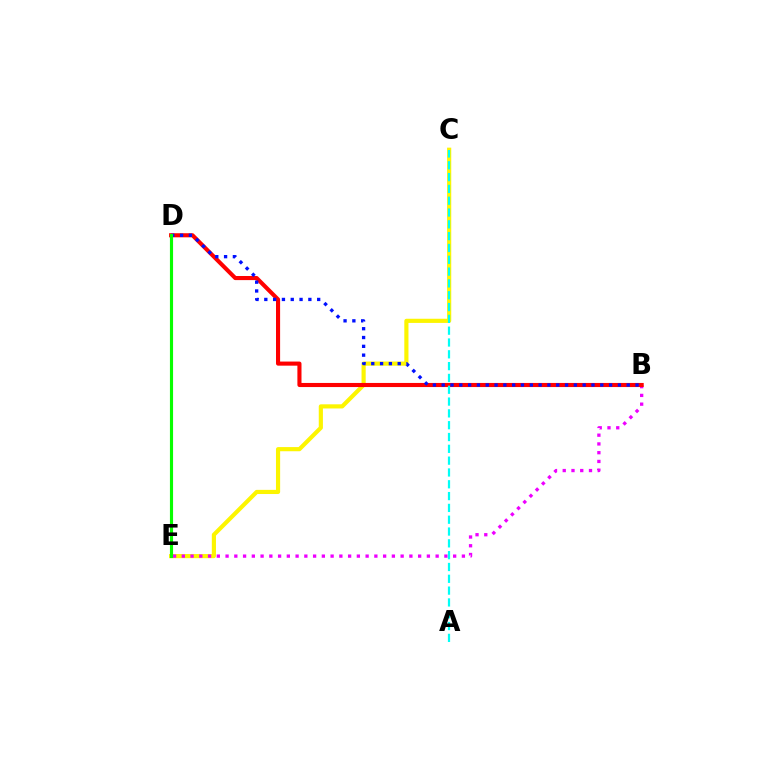{('C', 'E'): [{'color': '#fcf500', 'line_style': 'solid', 'thickness': 2.99}], ('B', 'E'): [{'color': '#ee00ff', 'line_style': 'dotted', 'thickness': 2.38}], ('B', 'D'): [{'color': '#ff0000', 'line_style': 'solid', 'thickness': 2.95}, {'color': '#0010ff', 'line_style': 'dotted', 'thickness': 2.39}], ('A', 'C'): [{'color': '#00fff6', 'line_style': 'dashed', 'thickness': 1.61}], ('D', 'E'): [{'color': '#08ff00', 'line_style': 'solid', 'thickness': 2.26}]}